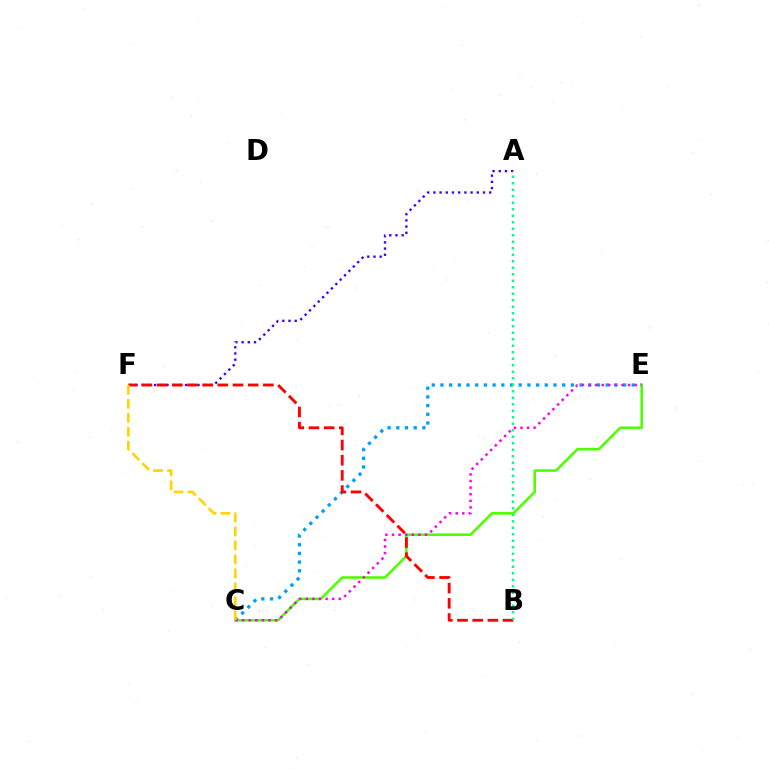{('C', 'E'): [{'color': '#009eff', 'line_style': 'dotted', 'thickness': 2.36}, {'color': '#4fff00', 'line_style': 'solid', 'thickness': 1.86}, {'color': '#ff00ed', 'line_style': 'dotted', 'thickness': 1.79}], ('A', 'F'): [{'color': '#3700ff', 'line_style': 'dotted', 'thickness': 1.68}], ('B', 'F'): [{'color': '#ff0000', 'line_style': 'dashed', 'thickness': 2.06}], ('A', 'B'): [{'color': '#00ff86', 'line_style': 'dotted', 'thickness': 1.77}], ('C', 'F'): [{'color': '#ffd500', 'line_style': 'dashed', 'thickness': 1.9}]}